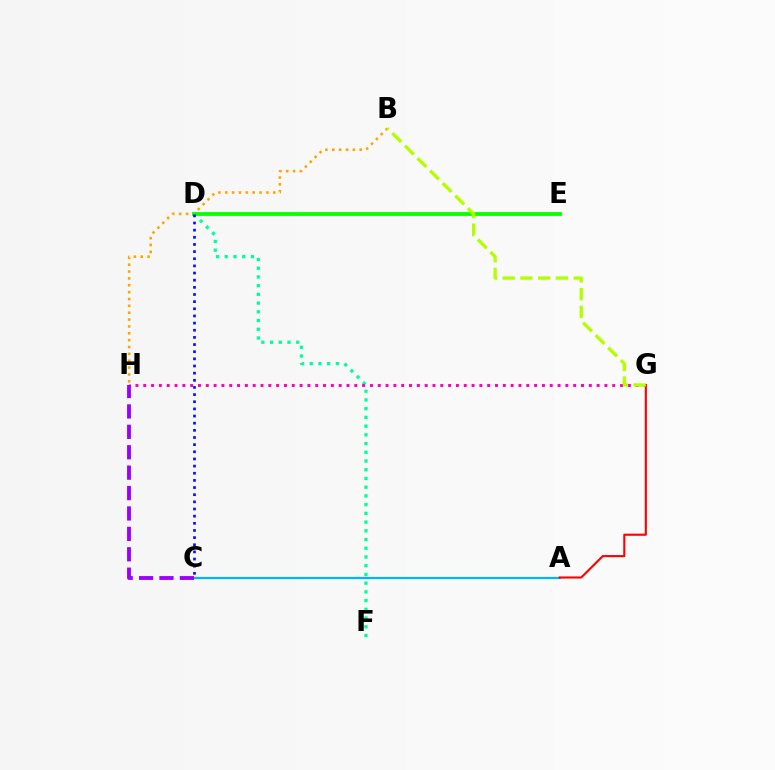{('D', 'F'): [{'color': '#00ff9d', 'line_style': 'dotted', 'thickness': 2.37}], ('G', 'H'): [{'color': '#ff00bd', 'line_style': 'dotted', 'thickness': 2.12}], ('A', 'C'): [{'color': '#00b5ff', 'line_style': 'solid', 'thickness': 1.6}], ('A', 'G'): [{'color': '#ff0000', 'line_style': 'solid', 'thickness': 1.52}], ('C', 'H'): [{'color': '#9b00ff', 'line_style': 'dashed', 'thickness': 2.77}], ('B', 'H'): [{'color': '#ffa500', 'line_style': 'dotted', 'thickness': 1.86}], ('D', 'E'): [{'color': '#08ff00', 'line_style': 'solid', 'thickness': 2.73}], ('B', 'G'): [{'color': '#b3ff00', 'line_style': 'dashed', 'thickness': 2.41}], ('C', 'D'): [{'color': '#0010ff', 'line_style': 'dotted', 'thickness': 1.94}]}